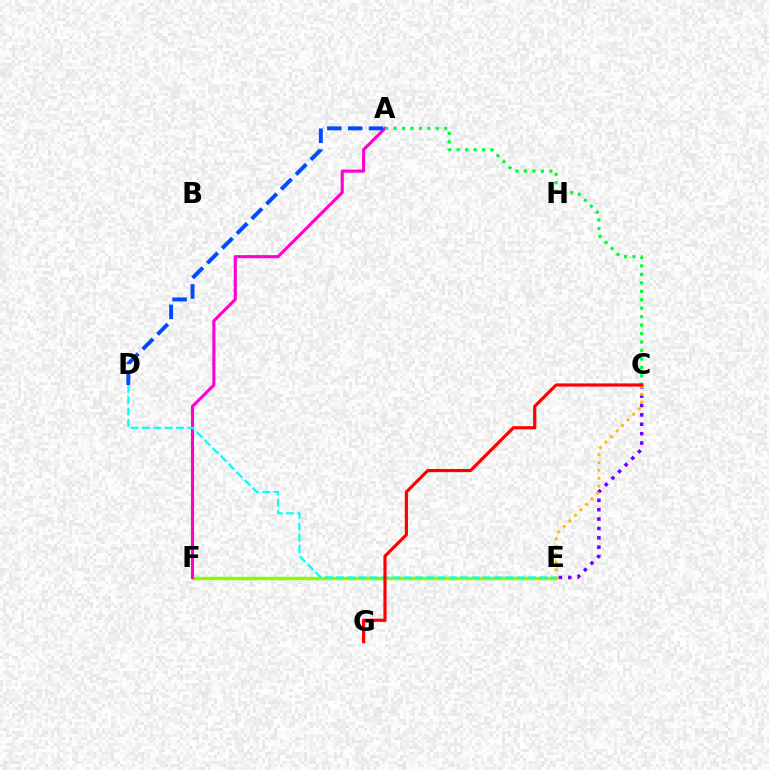{('E', 'F'): [{'color': '#84ff00', 'line_style': 'solid', 'thickness': 2.47}], ('C', 'E'): [{'color': '#7200ff', 'line_style': 'dotted', 'thickness': 2.55}, {'color': '#ffbd00', 'line_style': 'dotted', 'thickness': 2.12}], ('A', 'F'): [{'color': '#ff00cf', 'line_style': 'solid', 'thickness': 2.23}], ('A', 'D'): [{'color': '#004bff', 'line_style': 'dashed', 'thickness': 2.84}], ('A', 'C'): [{'color': '#00ff39', 'line_style': 'dotted', 'thickness': 2.3}], ('D', 'E'): [{'color': '#00fff6', 'line_style': 'dashed', 'thickness': 1.53}], ('C', 'G'): [{'color': '#ff0000', 'line_style': 'solid', 'thickness': 2.28}]}